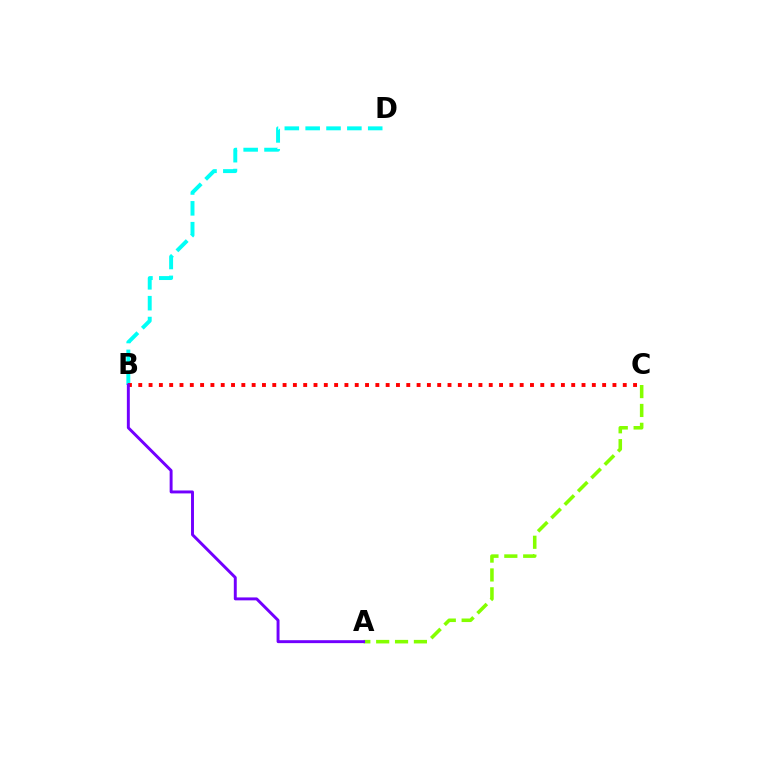{('B', 'D'): [{'color': '#00fff6', 'line_style': 'dashed', 'thickness': 2.83}], ('B', 'C'): [{'color': '#ff0000', 'line_style': 'dotted', 'thickness': 2.8}], ('A', 'C'): [{'color': '#84ff00', 'line_style': 'dashed', 'thickness': 2.56}], ('A', 'B'): [{'color': '#7200ff', 'line_style': 'solid', 'thickness': 2.11}]}